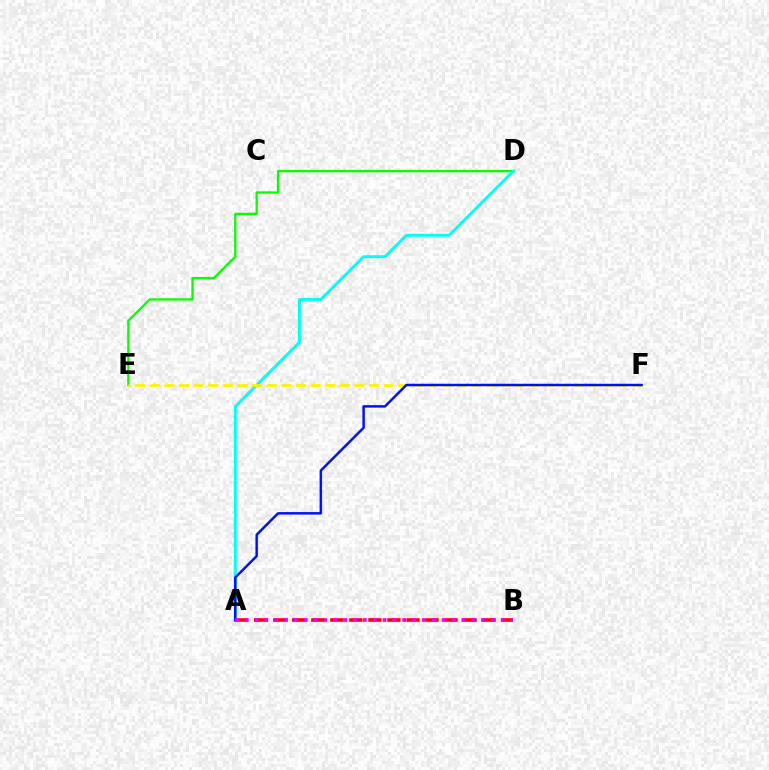{('D', 'E'): [{'color': '#08ff00', 'line_style': 'solid', 'thickness': 1.65}], ('A', 'D'): [{'color': '#00fff6', 'line_style': 'solid', 'thickness': 2.08}], ('E', 'F'): [{'color': '#fcf500', 'line_style': 'dashed', 'thickness': 1.99}], ('A', 'F'): [{'color': '#0010ff', 'line_style': 'solid', 'thickness': 1.78}], ('A', 'B'): [{'color': '#ff0000', 'line_style': 'dashed', 'thickness': 2.59}, {'color': '#ee00ff', 'line_style': 'dotted', 'thickness': 2.67}]}